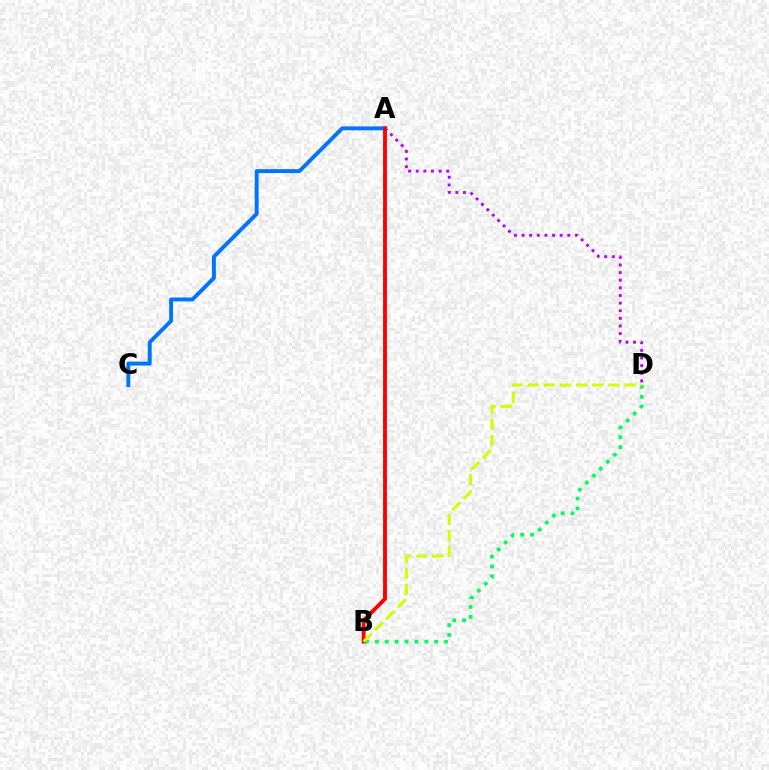{('B', 'D'): [{'color': '#00ff5c', 'line_style': 'dotted', 'thickness': 2.68}, {'color': '#d1ff00', 'line_style': 'dashed', 'thickness': 2.19}], ('A', 'C'): [{'color': '#0074ff', 'line_style': 'solid', 'thickness': 2.82}], ('A', 'D'): [{'color': '#b900ff', 'line_style': 'dotted', 'thickness': 2.07}], ('A', 'B'): [{'color': '#ff0000', 'line_style': 'solid', 'thickness': 2.77}]}